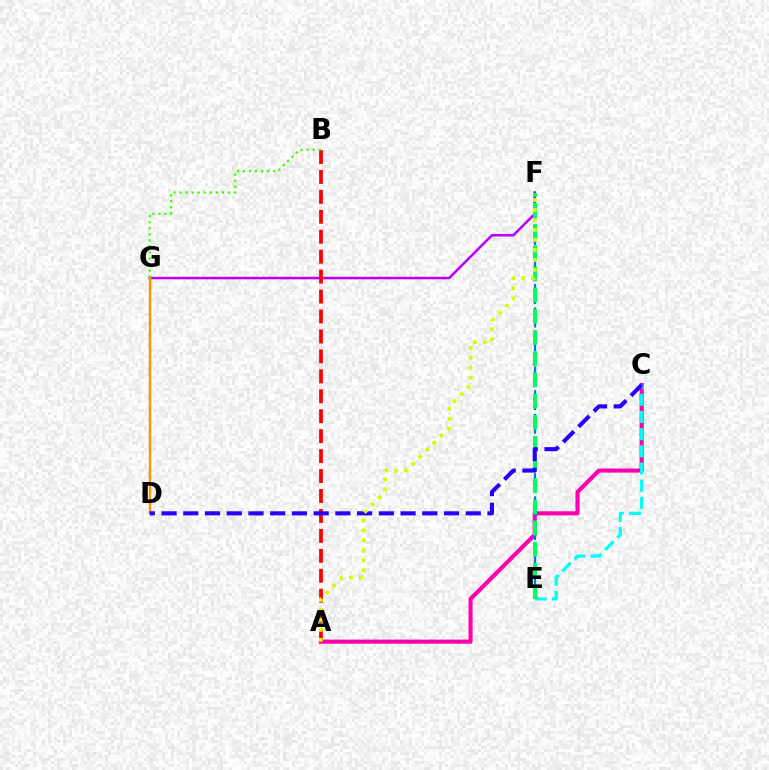{('A', 'C'): [{'color': '#ff00ac', 'line_style': 'solid', 'thickness': 2.96}], ('F', 'G'): [{'color': '#b900ff', 'line_style': 'solid', 'thickness': 1.82}], ('E', 'F'): [{'color': '#0074ff', 'line_style': 'dashed', 'thickness': 1.6}, {'color': '#00ff5c', 'line_style': 'dashed', 'thickness': 2.88}], ('A', 'B'): [{'color': '#ff0000', 'line_style': 'dashed', 'thickness': 2.71}], ('C', 'E'): [{'color': '#00fff6', 'line_style': 'dashed', 'thickness': 2.33}], ('D', 'G'): [{'color': '#ff9400', 'line_style': 'solid', 'thickness': 1.77}], ('C', 'D'): [{'color': '#2500ff', 'line_style': 'dashed', 'thickness': 2.95}], ('A', 'F'): [{'color': '#d1ff00', 'line_style': 'dotted', 'thickness': 2.71}], ('B', 'G'): [{'color': '#3dff00', 'line_style': 'dotted', 'thickness': 1.64}]}